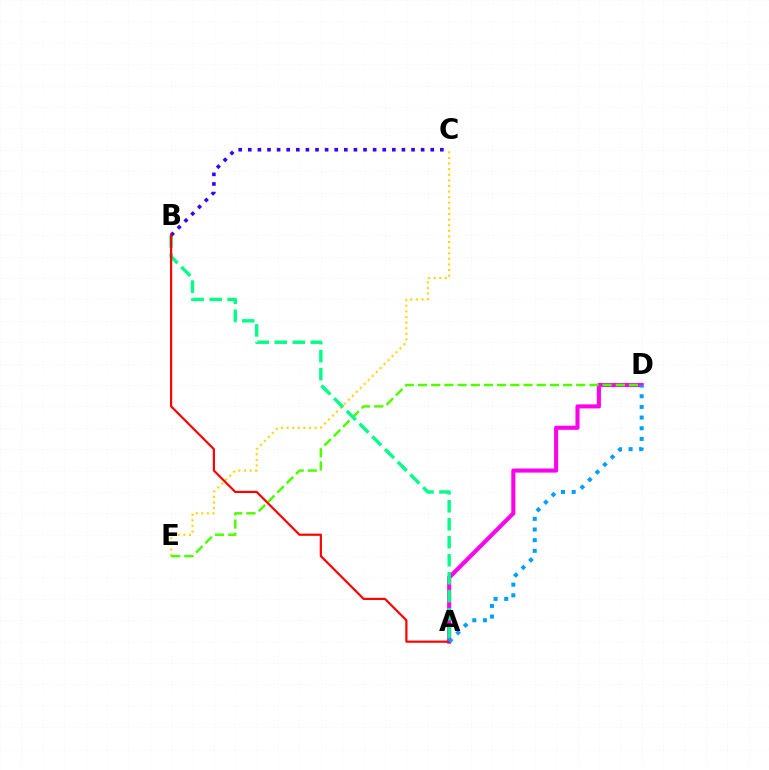{('A', 'D'): [{'color': '#ff00ed', 'line_style': 'solid', 'thickness': 2.94}, {'color': '#009eff', 'line_style': 'dotted', 'thickness': 2.9}], ('C', 'E'): [{'color': '#ffd500', 'line_style': 'dotted', 'thickness': 1.52}], ('D', 'E'): [{'color': '#4fff00', 'line_style': 'dashed', 'thickness': 1.79}], ('A', 'B'): [{'color': '#00ff86', 'line_style': 'dashed', 'thickness': 2.44}, {'color': '#ff0000', 'line_style': 'solid', 'thickness': 1.57}], ('B', 'C'): [{'color': '#3700ff', 'line_style': 'dotted', 'thickness': 2.61}]}